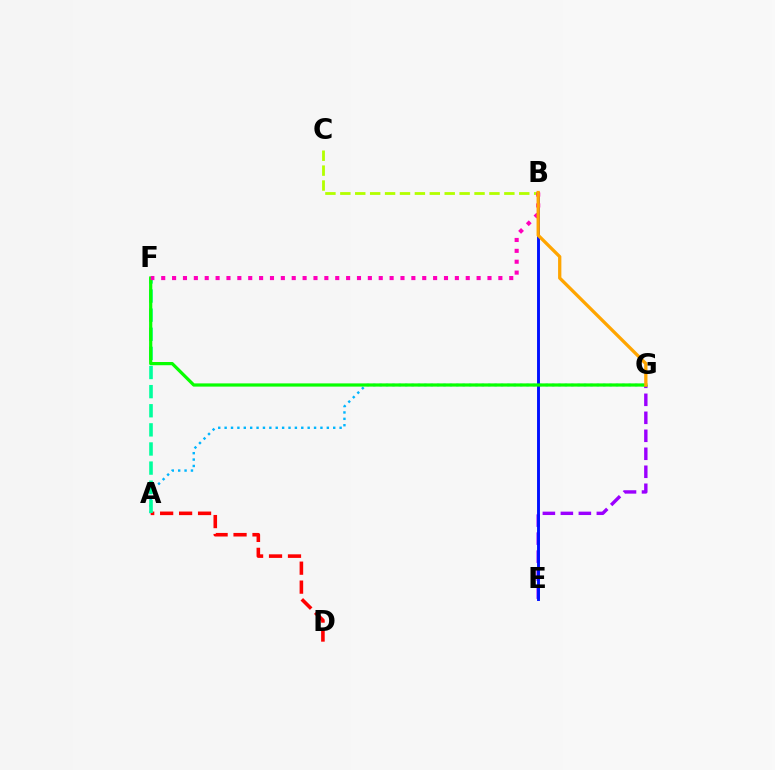{('A', 'G'): [{'color': '#00b5ff', 'line_style': 'dotted', 'thickness': 1.74}], ('E', 'G'): [{'color': '#9b00ff', 'line_style': 'dashed', 'thickness': 2.44}], ('B', 'E'): [{'color': '#0010ff', 'line_style': 'solid', 'thickness': 2.1}], ('A', 'D'): [{'color': '#ff0000', 'line_style': 'dashed', 'thickness': 2.58}], ('A', 'F'): [{'color': '#00ff9d', 'line_style': 'dashed', 'thickness': 2.6}], ('F', 'G'): [{'color': '#08ff00', 'line_style': 'solid', 'thickness': 2.32}], ('B', 'C'): [{'color': '#b3ff00', 'line_style': 'dashed', 'thickness': 2.03}], ('B', 'F'): [{'color': '#ff00bd', 'line_style': 'dotted', 'thickness': 2.95}], ('B', 'G'): [{'color': '#ffa500', 'line_style': 'solid', 'thickness': 2.36}]}